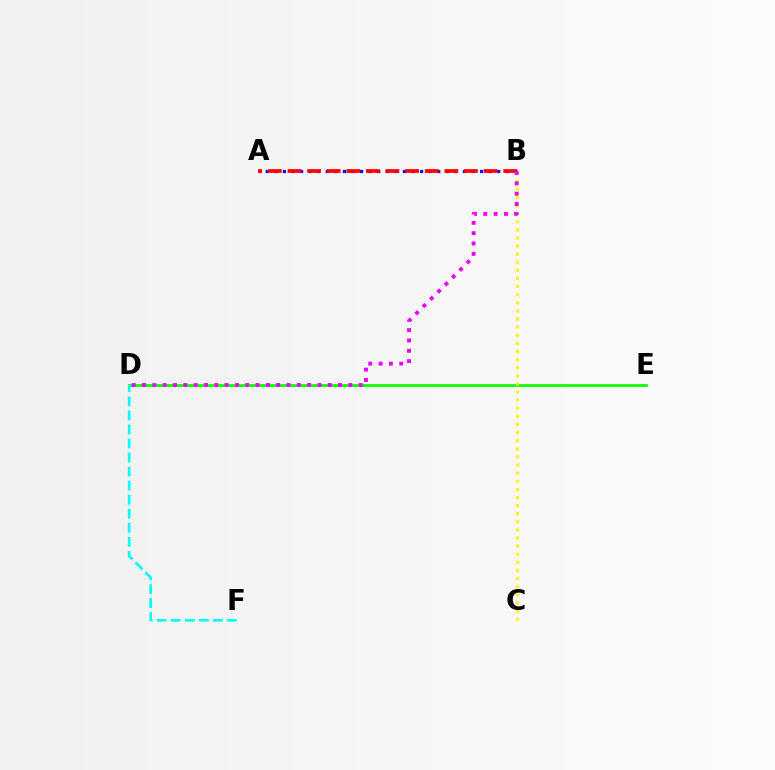{('D', 'E'): [{'color': '#08ff00', 'line_style': 'solid', 'thickness': 1.95}], ('A', 'B'): [{'color': '#0010ff', 'line_style': 'dotted', 'thickness': 2.33}, {'color': '#ff0000', 'line_style': 'dashed', 'thickness': 2.66}], ('B', 'C'): [{'color': '#fcf500', 'line_style': 'dotted', 'thickness': 2.2}], ('B', 'D'): [{'color': '#ee00ff', 'line_style': 'dotted', 'thickness': 2.8}], ('D', 'F'): [{'color': '#00fff6', 'line_style': 'dashed', 'thickness': 1.91}]}